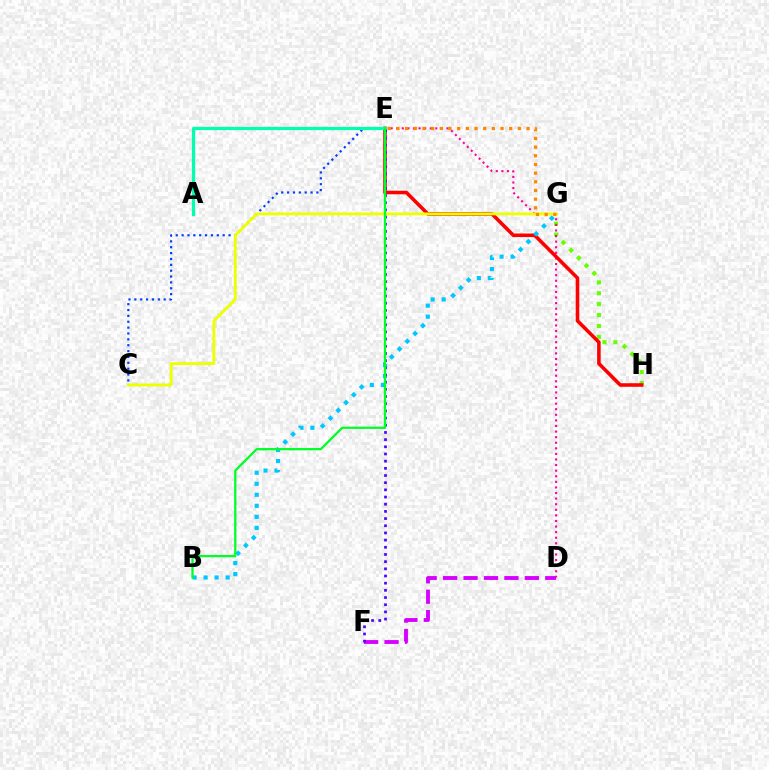{('C', 'E'): [{'color': '#003fff', 'line_style': 'dotted', 'thickness': 1.59}], ('G', 'H'): [{'color': '#66ff00', 'line_style': 'dotted', 'thickness': 2.96}], ('D', 'E'): [{'color': '#ff00a0', 'line_style': 'dotted', 'thickness': 1.52}], ('E', 'H'): [{'color': '#ff0000', 'line_style': 'solid', 'thickness': 2.56}], ('B', 'G'): [{'color': '#00c7ff', 'line_style': 'dotted', 'thickness': 2.99}], ('C', 'G'): [{'color': '#eeff00', 'line_style': 'solid', 'thickness': 2.06}], ('E', 'G'): [{'color': '#ff8800', 'line_style': 'dotted', 'thickness': 2.36}], ('D', 'F'): [{'color': '#d600ff', 'line_style': 'dashed', 'thickness': 2.78}], ('A', 'E'): [{'color': '#00ffaf', 'line_style': 'solid', 'thickness': 2.31}], ('E', 'F'): [{'color': '#4f00ff', 'line_style': 'dotted', 'thickness': 1.95}], ('B', 'E'): [{'color': '#00ff27', 'line_style': 'solid', 'thickness': 1.63}]}